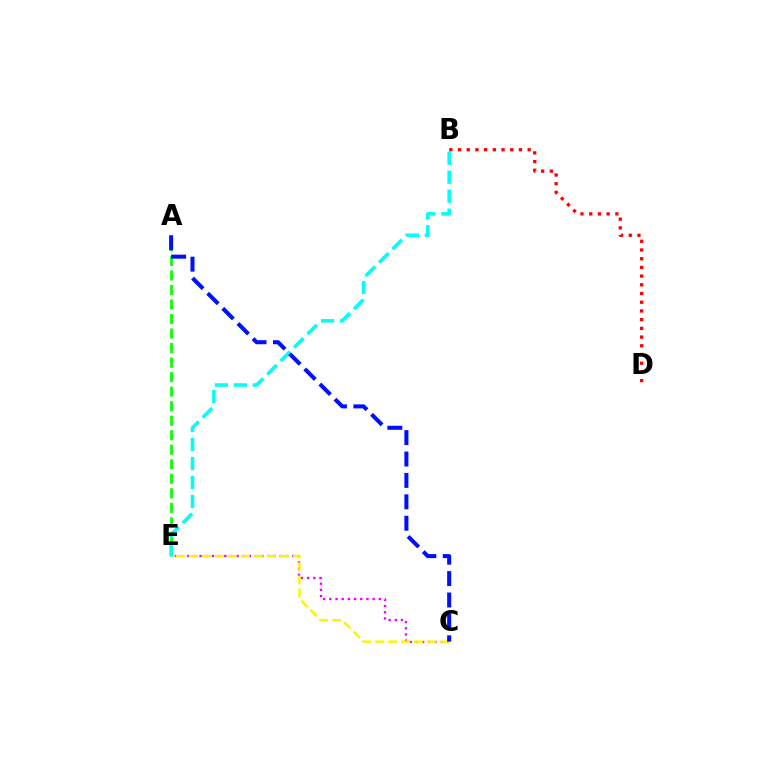{('A', 'E'): [{'color': '#08ff00', 'line_style': 'dashed', 'thickness': 1.97}], ('C', 'E'): [{'color': '#ee00ff', 'line_style': 'dotted', 'thickness': 1.68}, {'color': '#fcf500', 'line_style': 'dashed', 'thickness': 1.76}], ('B', 'E'): [{'color': '#00fff6', 'line_style': 'dashed', 'thickness': 2.58}], ('A', 'C'): [{'color': '#0010ff', 'line_style': 'dashed', 'thickness': 2.91}], ('B', 'D'): [{'color': '#ff0000', 'line_style': 'dotted', 'thickness': 2.37}]}